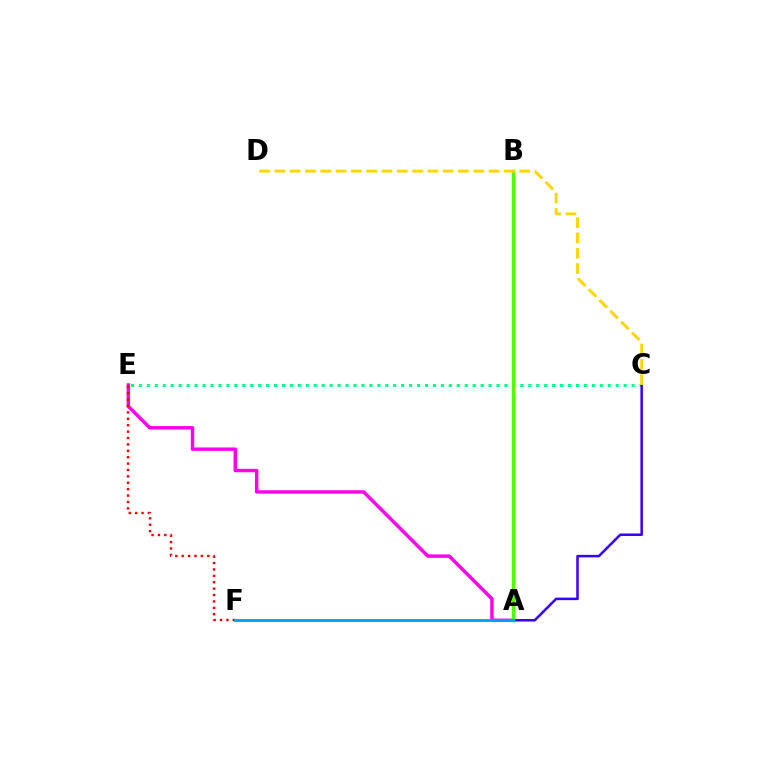{('A', 'E'): [{'color': '#ff00ed', 'line_style': 'solid', 'thickness': 2.47}], ('E', 'F'): [{'color': '#ff0000', 'line_style': 'dotted', 'thickness': 1.74}], ('C', 'E'): [{'color': '#00ff86', 'line_style': 'dotted', 'thickness': 2.16}], ('A', 'C'): [{'color': '#3700ff', 'line_style': 'solid', 'thickness': 1.81}], ('A', 'B'): [{'color': '#4fff00', 'line_style': 'solid', 'thickness': 2.38}], ('A', 'F'): [{'color': '#009eff', 'line_style': 'solid', 'thickness': 2.04}], ('C', 'D'): [{'color': '#ffd500', 'line_style': 'dashed', 'thickness': 2.08}]}